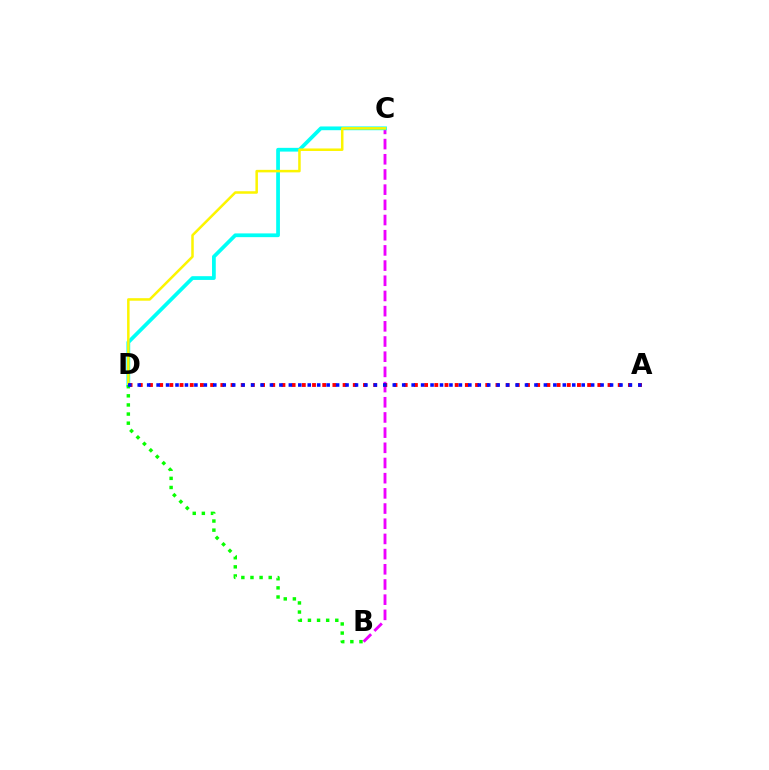{('B', 'C'): [{'color': '#ee00ff', 'line_style': 'dashed', 'thickness': 2.06}], ('C', 'D'): [{'color': '#00fff6', 'line_style': 'solid', 'thickness': 2.7}, {'color': '#fcf500', 'line_style': 'solid', 'thickness': 1.81}], ('A', 'D'): [{'color': '#ff0000', 'line_style': 'dotted', 'thickness': 2.77}, {'color': '#0010ff', 'line_style': 'dotted', 'thickness': 2.57}], ('B', 'D'): [{'color': '#08ff00', 'line_style': 'dotted', 'thickness': 2.48}]}